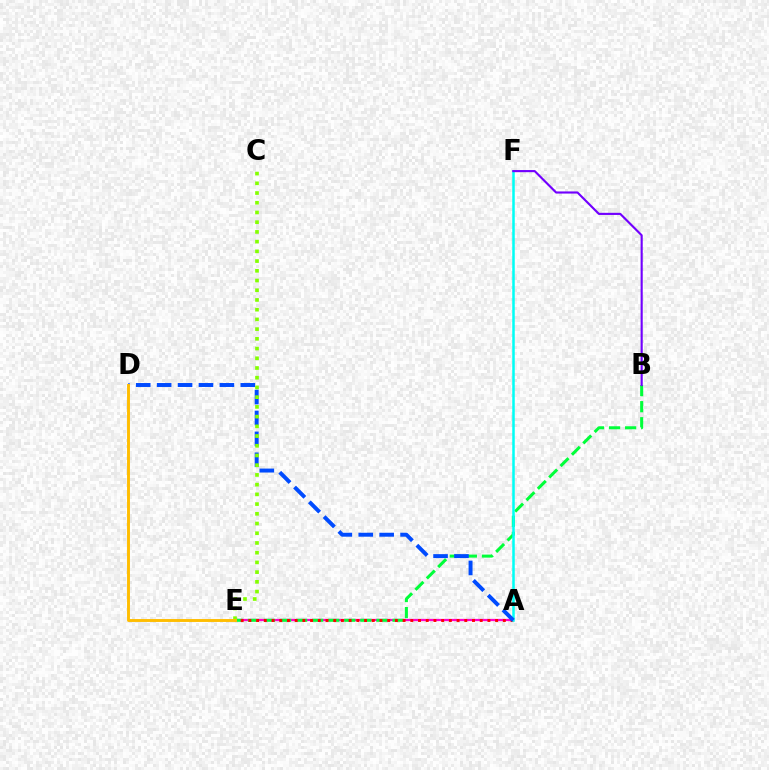{('A', 'E'): [{'color': '#ff00cf', 'line_style': 'solid', 'thickness': 1.63}, {'color': '#ff0000', 'line_style': 'dotted', 'thickness': 2.09}], ('B', 'E'): [{'color': '#00ff39', 'line_style': 'dashed', 'thickness': 2.18}], ('A', 'F'): [{'color': '#00fff6', 'line_style': 'solid', 'thickness': 1.81}], ('A', 'D'): [{'color': '#004bff', 'line_style': 'dashed', 'thickness': 2.84}], ('C', 'E'): [{'color': '#84ff00', 'line_style': 'dotted', 'thickness': 2.64}], ('B', 'F'): [{'color': '#7200ff', 'line_style': 'solid', 'thickness': 1.54}], ('D', 'E'): [{'color': '#ffbd00', 'line_style': 'solid', 'thickness': 2.09}]}